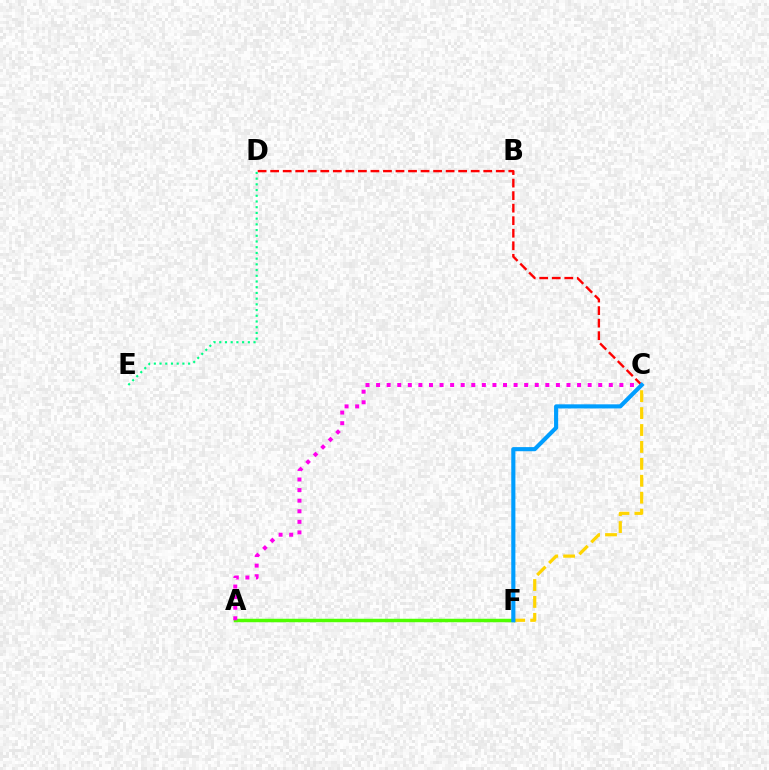{('C', 'F'): [{'color': '#ffd500', 'line_style': 'dashed', 'thickness': 2.3}, {'color': '#009eff', 'line_style': 'solid', 'thickness': 2.97}], ('A', 'F'): [{'color': '#3700ff', 'line_style': 'dotted', 'thickness': 1.98}, {'color': '#4fff00', 'line_style': 'solid', 'thickness': 2.51}], ('D', 'E'): [{'color': '#00ff86', 'line_style': 'dotted', 'thickness': 1.55}], ('C', 'D'): [{'color': '#ff0000', 'line_style': 'dashed', 'thickness': 1.7}], ('A', 'C'): [{'color': '#ff00ed', 'line_style': 'dotted', 'thickness': 2.87}]}